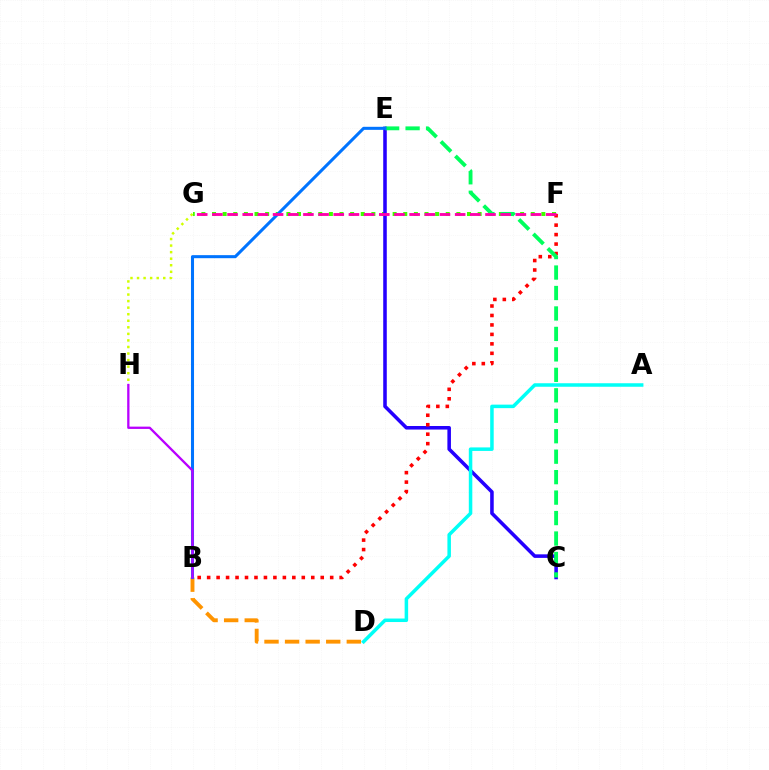{('B', 'D'): [{'color': '#ff9400', 'line_style': 'dashed', 'thickness': 2.8}], ('G', 'H'): [{'color': '#d1ff00', 'line_style': 'dotted', 'thickness': 1.78}], ('F', 'G'): [{'color': '#3dff00', 'line_style': 'dotted', 'thickness': 2.89}, {'color': '#ff00ac', 'line_style': 'dashed', 'thickness': 2.06}], ('C', 'E'): [{'color': '#2500ff', 'line_style': 'solid', 'thickness': 2.56}, {'color': '#00ff5c', 'line_style': 'dashed', 'thickness': 2.78}], ('B', 'F'): [{'color': '#ff0000', 'line_style': 'dotted', 'thickness': 2.57}], ('A', 'D'): [{'color': '#00fff6', 'line_style': 'solid', 'thickness': 2.53}], ('B', 'E'): [{'color': '#0074ff', 'line_style': 'solid', 'thickness': 2.19}], ('B', 'H'): [{'color': '#b900ff', 'line_style': 'solid', 'thickness': 1.66}]}